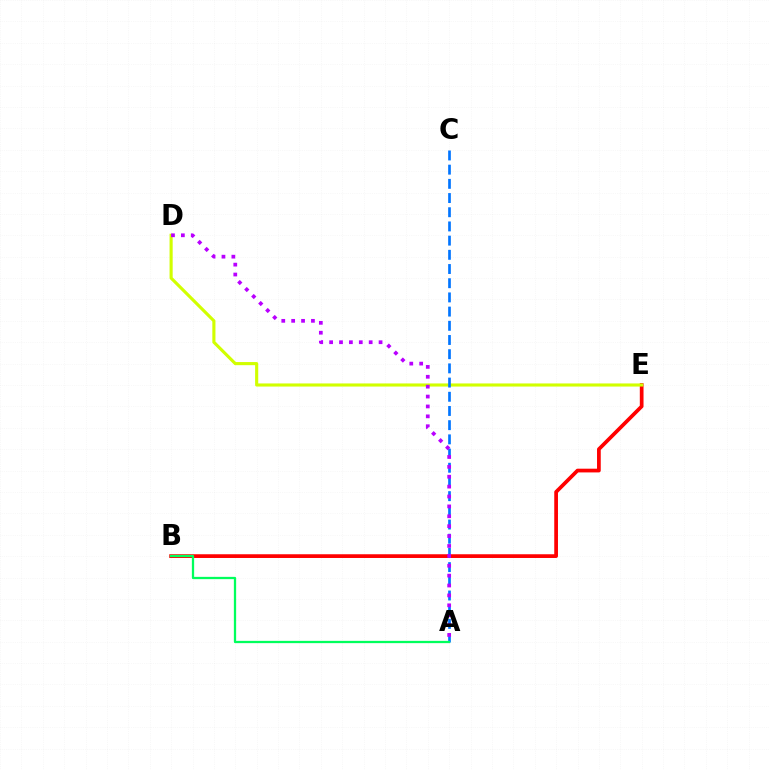{('B', 'E'): [{'color': '#ff0000', 'line_style': 'solid', 'thickness': 2.68}], ('D', 'E'): [{'color': '#d1ff00', 'line_style': 'solid', 'thickness': 2.25}], ('A', 'C'): [{'color': '#0074ff', 'line_style': 'dashed', 'thickness': 1.93}], ('A', 'B'): [{'color': '#00ff5c', 'line_style': 'solid', 'thickness': 1.64}], ('A', 'D'): [{'color': '#b900ff', 'line_style': 'dotted', 'thickness': 2.69}]}